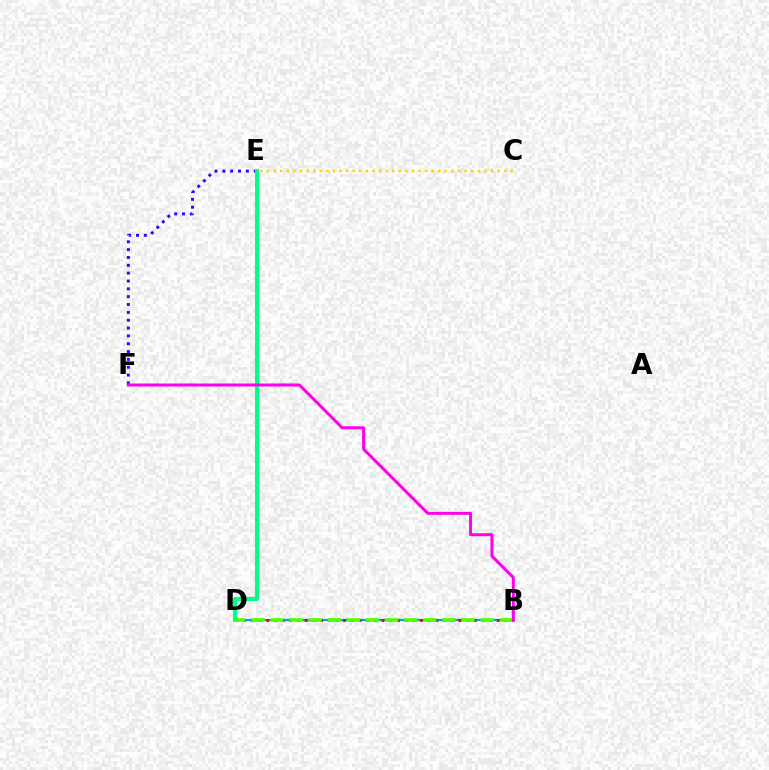{('C', 'E'): [{'color': '#ffd500', 'line_style': 'dotted', 'thickness': 1.79}], ('E', 'F'): [{'color': '#3700ff', 'line_style': 'dotted', 'thickness': 2.13}], ('B', 'D'): [{'color': '#009eff', 'line_style': 'solid', 'thickness': 1.59}, {'color': '#ff0000', 'line_style': 'dotted', 'thickness': 2.09}, {'color': '#4fff00', 'line_style': 'dashed', 'thickness': 2.6}], ('D', 'E'): [{'color': '#00ff86', 'line_style': 'solid', 'thickness': 2.95}], ('B', 'F'): [{'color': '#ff00ed', 'line_style': 'solid', 'thickness': 2.16}]}